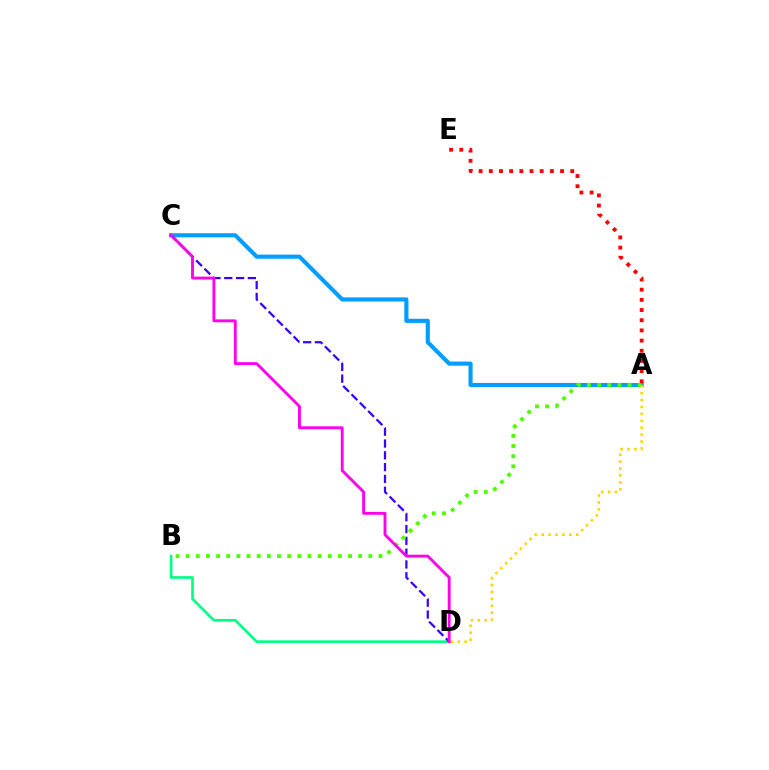{('A', 'C'): [{'color': '#009eff', 'line_style': 'solid', 'thickness': 2.96}], ('B', 'D'): [{'color': '#00ff86', 'line_style': 'solid', 'thickness': 1.93}], ('C', 'D'): [{'color': '#3700ff', 'line_style': 'dashed', 'thickness': 1.6}, {'color': '#ff00ed', 'line_style': 'solid', 'thickness': 2.07}], ('A', 'B'): [{'color': '#4fff00', 'line_style': 'dotted', 'thickness': 2.76}], ('A', 'D'): [{'color': '#ffd500', 'line_style': 'dotted', 'thickness': 1.88}], ('A', 'E'): [{'color': '#ff0000', 'line_style': 'dotted', 'thickness': 2.77}]}